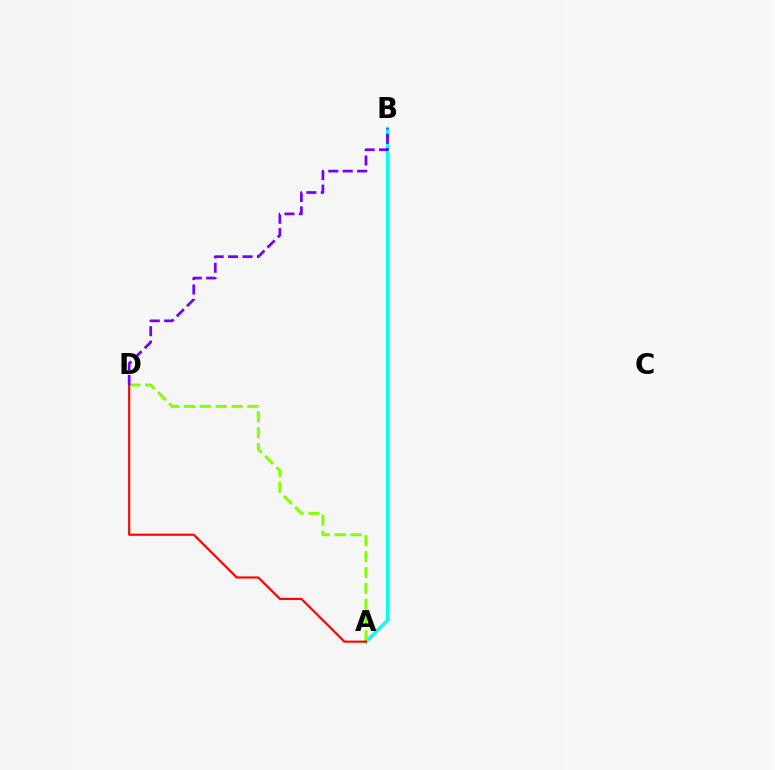{('A', 'B'): [{'color': '#00fff6', 'line_style': 'solid', 'thickness': 2.33}], ('A', 'D'): [{'color': '#84ff00', 'line_style': 'dashed', 'thickness': 2.16}, {'color': '#ff0000', 'line_style': 'solid', 'thickness': 1.54}], ('B', 'D'): [{'color': '#7200ff', 'line_style': 'dashed', 'thickness': 1.96}]}